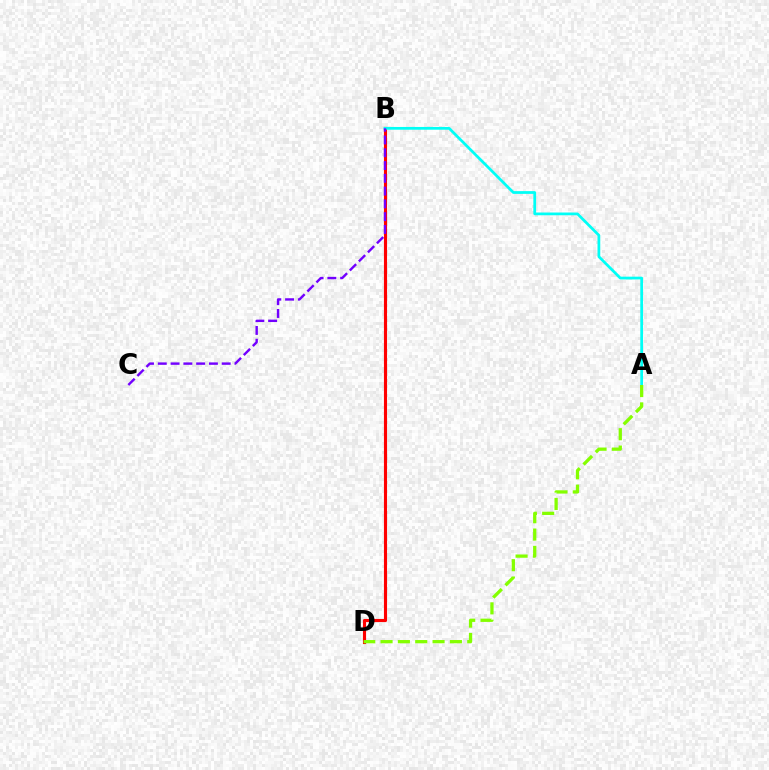{('B', 'D'): [{'color': '#ff0000', 'line_style': 'solid', 'thickness': 2.24}], ('A', 'B'): [{'color': '#00fff6', 'line_style': 'solid', 'thickness': 1.98}], ('A', 'D'): [{'color': '#84ff00', 'line_style': 'dashed', 'thickness': 2.36}], ('B', 'C'): [{'color': '#7200ff', 'line_style': 'dashed', 'thickness': 1.74}]}